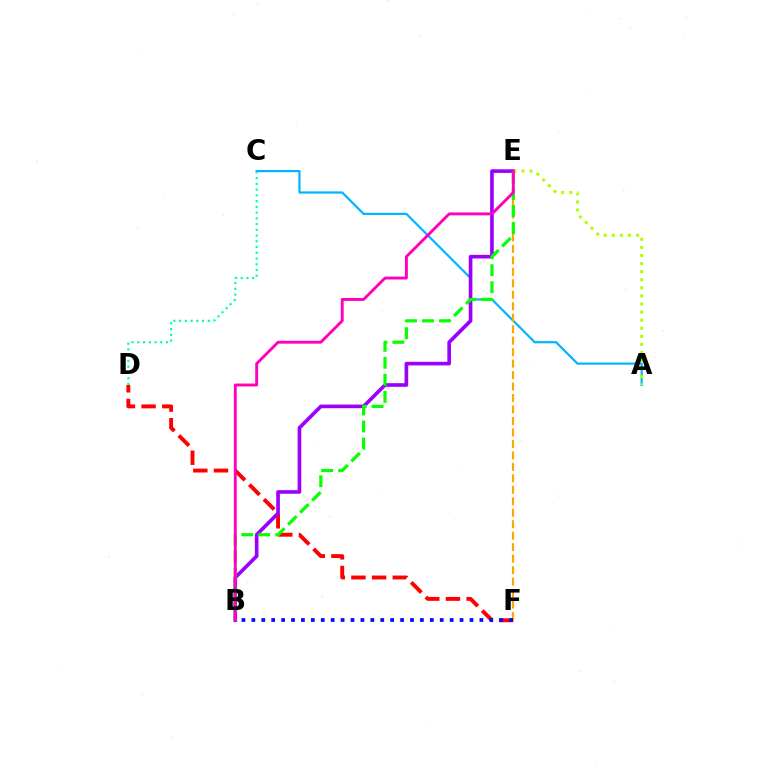{('A', 'C'): [{'color': '#00b5ff', 'line_style': 'solid', 'thickness': 1.59}], ('D', 'F'): [{'color': '#ff0000', 'line_style': 'dashed', 'thickness': 2.81}], ('C', 'D'): [{'color': '#00ff9d', 'line_style': 'dotted', 'thickness': 1.56}], ('B', 'E'): [{'color': '#9b00ff', 'line_style': 'solid', 'thickness': 2.63}, {'color': '#08ff00', 'line_style': 'dashed', 'thickness': 2.31}, {'color': '#ff00bd', 'line_style': 'solid', 'thickness': 2.09}], ('A', 'E'): [{'color': '#b3ff00', 'line_style': 'dotted', 'thickness': 2.2}], ('E', 'F'): [{'color': '#ffa500', 'line_style': 'dashed', 'thickness': 1.56}], ('B', 'F'): [{'color': '#0010ff', 'line_style': 'dotted', 'thickness': 2.69}]}